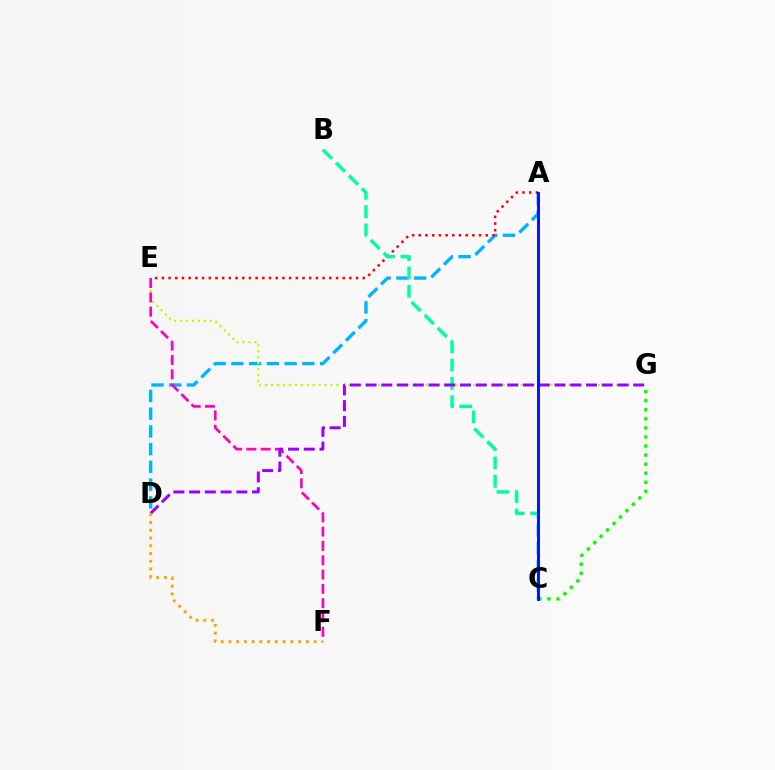{('A', 'D'): [{'color': '#00b5ff', 'line_style': 'dashed', 'thickness': 2.41}], ('A', 'E'): [{'color': '#ff0000', 'line_style': 'dotted', 'thickness': 1.82}], ('B', 'C'): [{'color': '#00ff9d', 'line_style': 'dashed', 'thickness': 2.49}], ('E', 'G'): [{'color': '#b3ff00', 'line_style': 'dotted', 'thickness': 1.62}], ('E', 'F'): [{'color': '#ff00bd', 'line_style': 'dashed', 'thickness': 1.95}], ('C', 'G'): [{'color': '#08ff00', 'line_style': 'dotted', 'thickness': 2.46}], ('D', 'G'): [{'color': '#9b00ff', 'line_style': 'dashed', 'thickness': 2.14}], ('D', 'F'): [{'color': '#ffa500', 'line_style': 'dotted', 'thickness': 2.1}], ('A', 'C'): [{'color': '#0010ff', 'line_style': 'solid', 'thickness': 2.09}]}